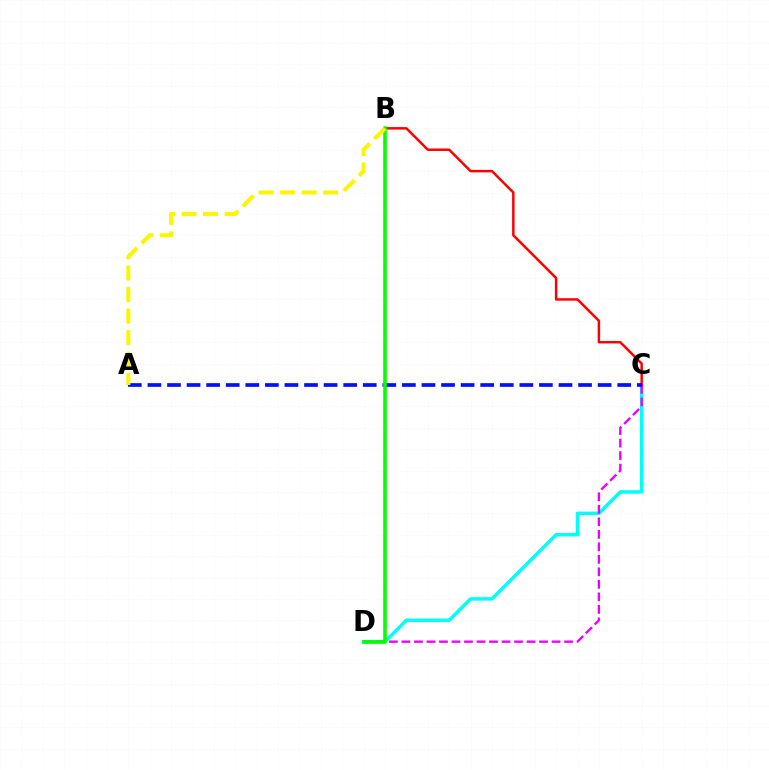{('C', 'D'): [{'color': '#00fff6', 'line_style': 'solid', 'thickness': 2.5}, {'color': '#ee00ff', 'line_style': 'dashed', 'thickness': 1.7}], ('B', 'C'): [{'color': '#ff0000', 'line_style': 'solid', 'thickness': 1.79}], ('A', 'C'): [{'color': '#0010ff', 'line_style': 'dashed', 'thickness': 2.66}], ('B', 'D'): [{'color': '#08ff00', 'line_style': 'solid', 'thickness': 2.61}], ('A', 'B'): [{'color': '#fcf500', 'line_style': 'dashed', 'thickness': 2.92}]}